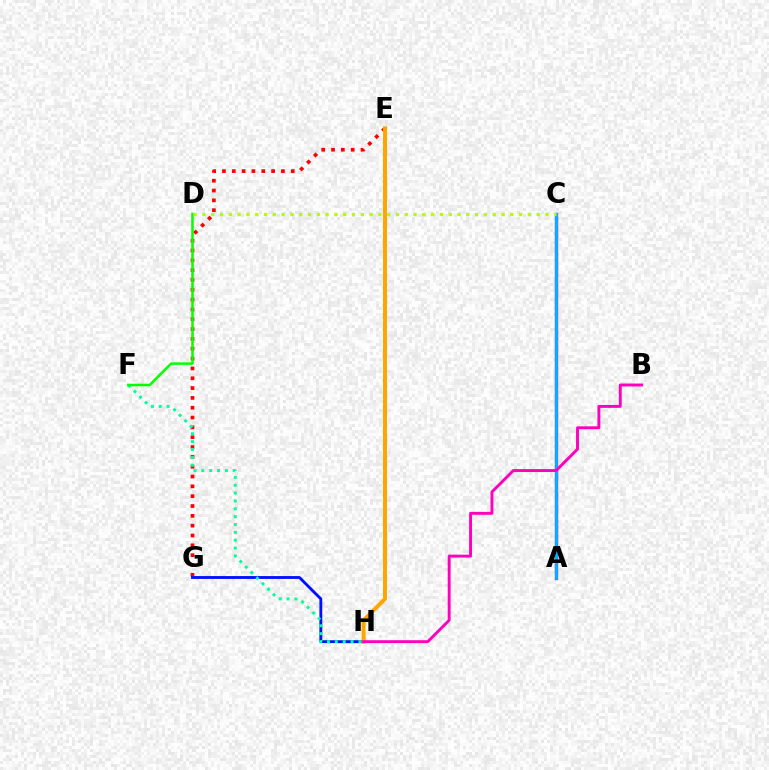{('A', 'C'): [{'color': '#9b00ff', 'line_style': 'solid', 'thickness': 2.43}, {'color': '#00b5ff', 'line_style': 'solid', 'thickness': 2.04}], ('E', 'G'): [{'color': '#ff0000', 'line_style': 'dotted', 'thickness': 2.67}], ('G', 'H'): [{'color': '#0010ff', 'line_style': 'solid', 'thickness': 2.06}], ('F', 'H'): [{'color': '#00ff9d', 'line_style': 'dotted', 'thickness': 2.13}], ('D', 'F'): [{'color': '#08ff00', 'line_style': 'solid', 'thickness': 1.82}], ('C', 'D'): [{'color': '#b3ff00', 'line_style': 'dotted', 'thickness': 2.39}], ('E', 'H'): [{'color': '#ffa500', 'line_style': 'solid', 'thickness': 2.86}], ('B', 'H'): [{'color': '#ff00bd', 'line_style': 'solid', 'thickness': 2.1}]}